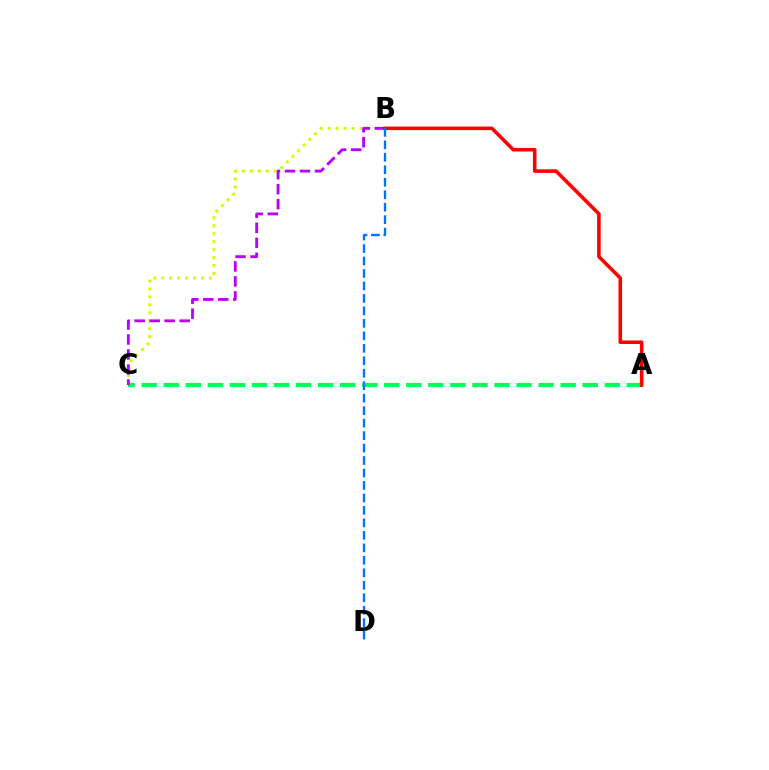{('A', 'C'): [{'color': '#00ff5c', 'line_style': 'dashed', 'thickness': 3.0}], ('B', 'C'): [{'color': '#d1ff00', 'line_style': 'dotted', 'thickness': 2.16}, {'color': '#b900ff', 'line_style': 'dashed', 'thickness': 2.04}], ('A', 'B'): [{'color': '#ff0000', 'line_style': 'solid', 'thickness': 2.57}], ('B', 'D'): [{'color': '#0074ff', 'line_style': 'dashed', 'thickness': 1.69}]}